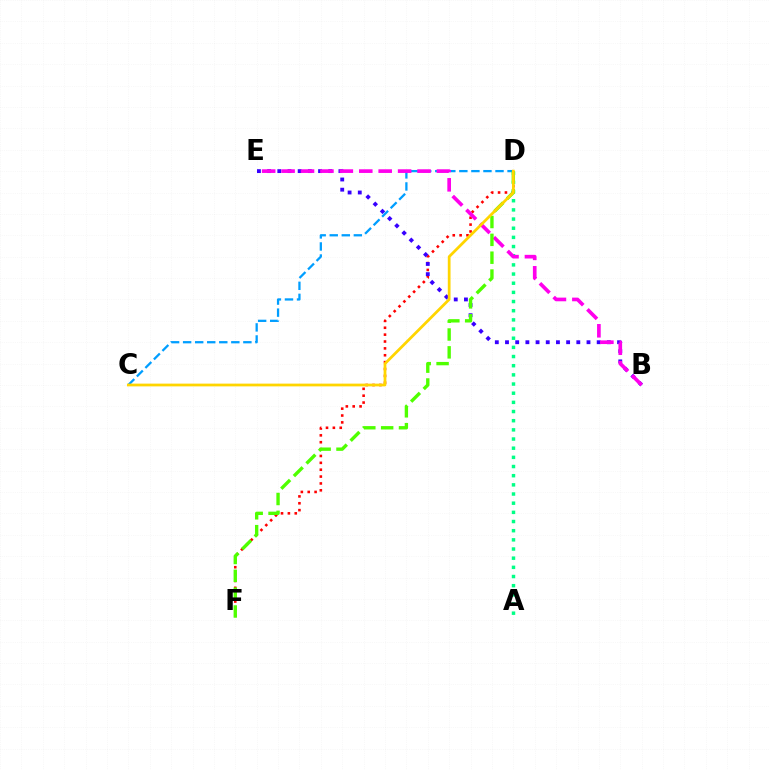{('D', 'F'): [{'color': '#ff0000', 'line_style': 'dotted', 'thickness': 1.87}, {'color': '#4fff00', 'line_style': 'dashed', 'thickness': 2.42}], ('A', 'D'): [{'color': '#00ff86', 'line_style': 'dotted', 'thickness': 2.49}], ('B', 'E'): [{'color': '#3700ff', 'line_style': 'dotted', 'thickness': 2.77}, {'color': '#ff00ed', 'line_style': 'dashed', 'thickness': 2.64}], ('C', 'D'): [{'color': '#009eff', 'line_style': 'dashed', 'thickness': 1.64}, {'color': '#ffd500', 'line_style': 'solid', 'thickness': 1.98}]}